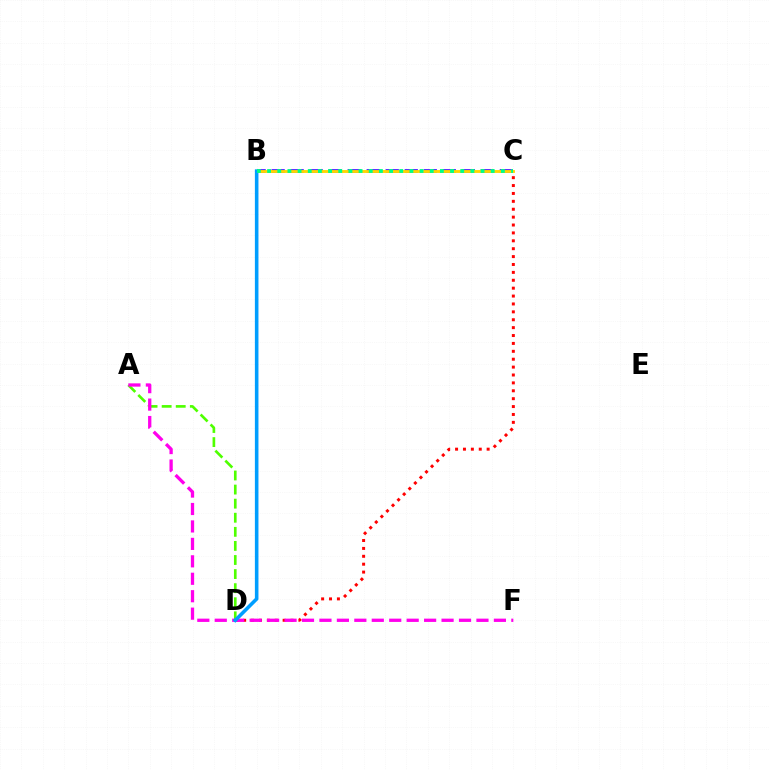{('C', 'D'): [{'color': '#ff0000', 'line_style': 'dotted', 'thickness': 2.14}], ('A', 'D'): [{'color': '#4fff00', 'line_style': 'dashed', 'thickness': 1.91}], ('B', 'C'): [{'color': '#3700ff', 'line_style': 'dashed', 'thickness': 2.58}, {'color': '#ffd500', 'line_style': 'solid', 'thickness': 2.06}, {'color': '#00ff86', 'line_style': 'dotted', 'thickness': 2.76}], ('A', 'F'): [{'color': '#ff00ed', 'line_style': 'dashed', 'thickness': 2.37}], ('B', 'D'): [{'color': '#009eff', 'line_style': 'solid', 'thickness': 2.57}]}